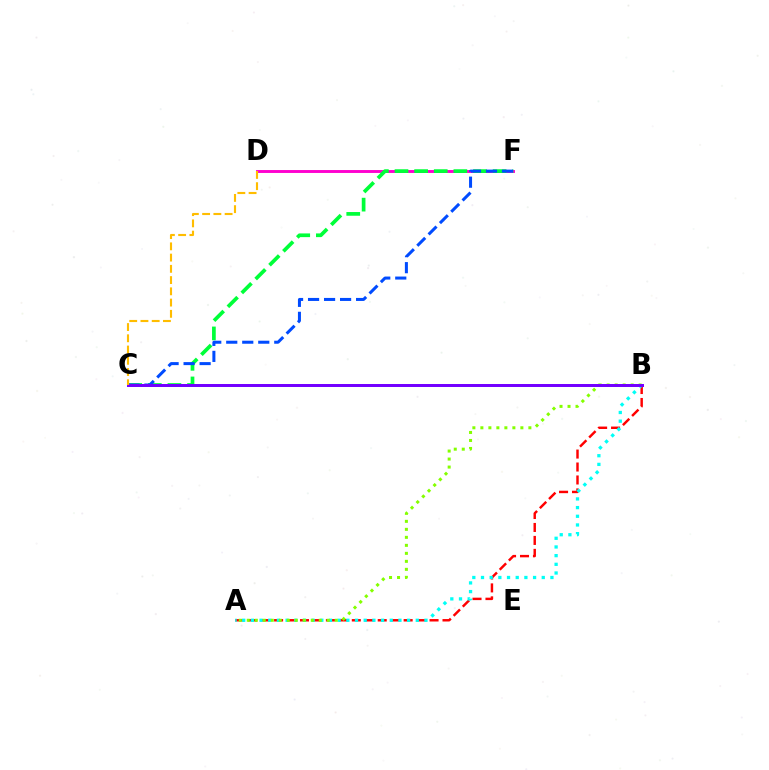{('D', 'F'): [{'color': '#ff00cf', 'line_style': 'solid', 'thickness': 2.1}], ('A', 'B'): [{'color': '#ff0000', 'line_style': 'dashed', 'thickness': 1.76}, {'color': '#00fff6', 'line_style': 'dotted', 'thickness': 2.36}, {'color': '#84ff00', 'line_style': 'dotted', 'thickness': 2.17}], ('C', 'F'): [{'color': '#00ff39', 'line_style': 'dashed', 'thickness': 2.67}, {'color': '#004bff', 'line_style': 'dashed', 'thickness': 2.17}], ('B', 'C'): [{'color': '#7200ff', 'line_style': 'solid', 'thickness': 2.15}], ('C', 'D'): [{'color': '#ffbd00', 'line_style': 'dashed', 'thickness': 1.53}]}